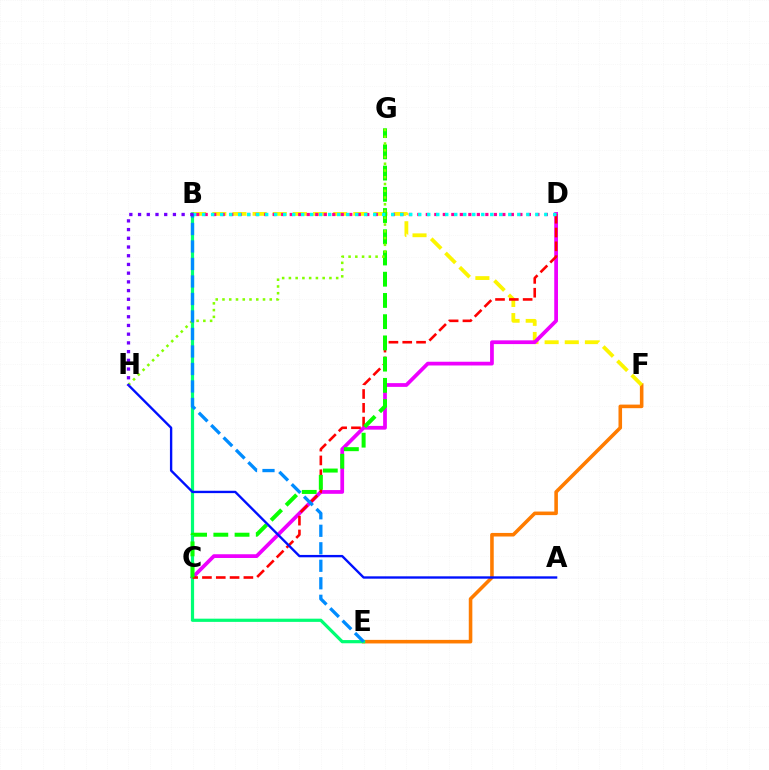{('E', 'F'): [{'color': '#ff7c00', 'line_style': 'solid', 'thickness': 2.57}], ('B', 'F'): [{'color': '#fcf500', 'line_style': 'dashed', 'thickness': 2.74}], ('C', 'D'): [{'color': '#ee00ff', 'line_style': 'solid', 'thickness': 2.69}, {'color': '#ff0000', 'line_style': 'dashed', 'thickness': 1.88}], ('B', 'E'): [{'color': '#00ff74', 'line_style': 'solid', 'thickness': 2.31}, {'color': '#008cff', 'line_style': 'dashed', 'thickness': 2.38}], ('B', 'D'): [{'color': '#ff0094', 'line_style': 'dotted', 'thickness': 2.31}, {'color': '#00fff6', 'line_style': 'dotted', 'thickness': 2.45}], ('C', 'G'): [{'color': '#08ff00', 'line_style': 'dashed', 'thickness': 2.88}], ('G', 'H'): [{'color': '#84ff00', 'line_style': 'dotted', 'thickness': 1.84}], ('A', 'H'): [{'color': '#0010ff', 'line_style': 'solid', 'thickness': 1.7}], ('B', 'H'): [{'color': '#7200ff', 'line_style': 'dotted', 'thickness': 2.37}]}